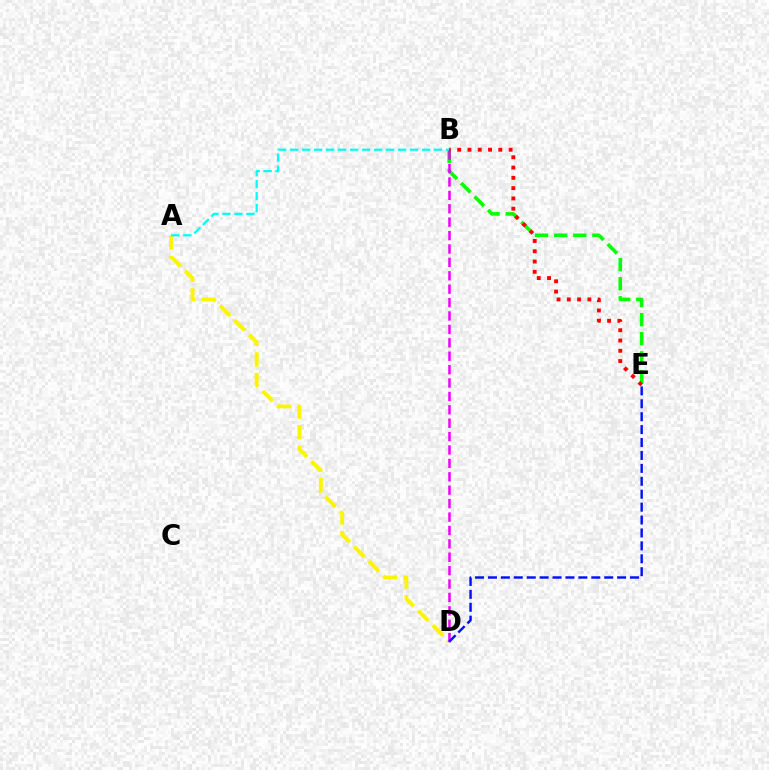{('B', 'E'): [{'color': '#08ff00', 'line_style': 'dashed', 'thickness': 2.59}, {'color': '#ff0000', 'line_style': 'dotted', 'thickness': 2.79}], ('A', 'D'): [{'color': '#fcf500', 'line_style': 'dashed', 'thickness': 2.8}], ('A', 'B'): [{'color': '#00fff6', 'line_style': 'dashed', 'thickness': 1.63}], ('B', 'D'): [{'color': '#ee00ff', 'line_style': 'dashed', 'thickness': 1.82}], ('D', 'E'): [{'color': '#0010ff', 'line_style': 'dashed', 'thickness': 1.75}]}